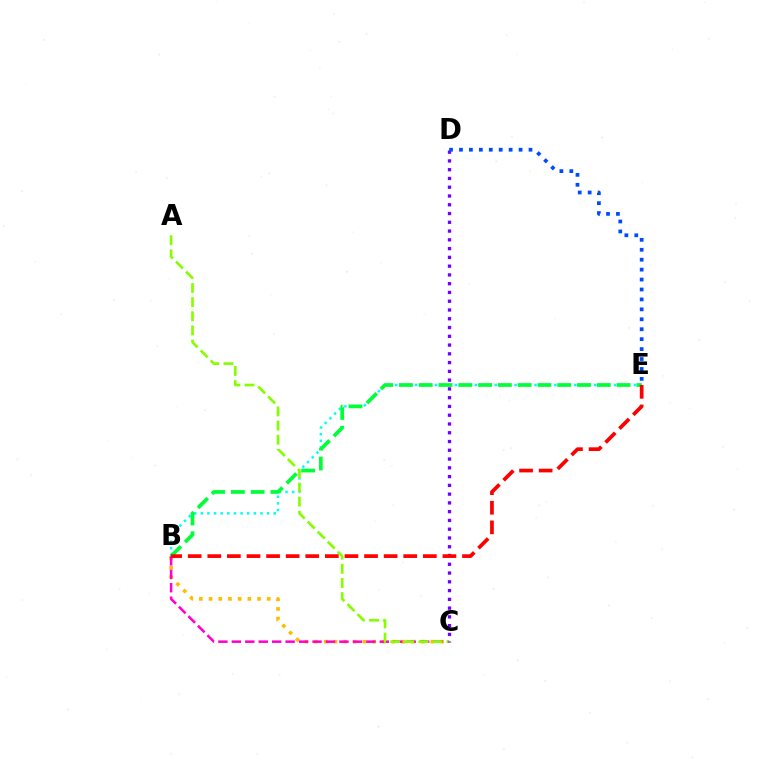{('B', 'C'): [{'color': '#ffbd00', 'line_style': 'dotted', 'thickness': 2.63}, {'color': '#ff00cf', 'line_style': 'dashed', 'thickness': 1.83}], ('B', 'E'): [{'color': '#00fff6', 'line_style': 'dotted', 'thickness': 1.8}, {'color': '#00ff39', 'line_style': 'dashed', 'thickness': 2.69}, {'color': '#ff0000', 'line_style': 'dashed', 'thickness': 2.66}], ('A', 'C'): [{'color': '#84ff00', 'line_style': 'dashed', 'thickness': 1.92}], ('C', 'D'): [{'color': '#7200ff', 'line_style': 'dotted', 'thickness': 2.38}], ('D', 'E'): [{'color': '#004bff', 'line_style': 'dotted', 'thickness': 2.7}]}